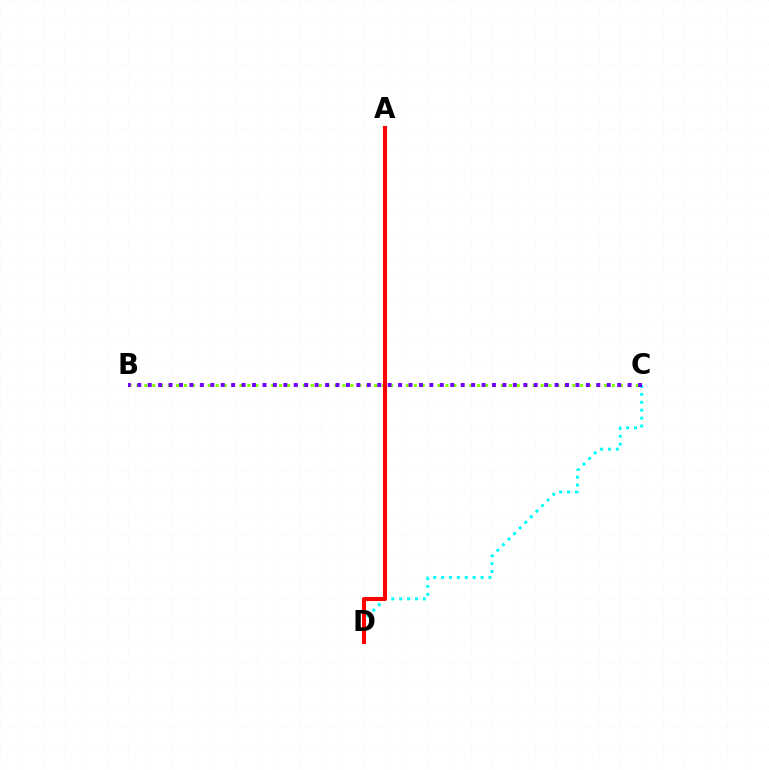{('B', 'C'): [{'color': '#84ff00', 'line_style': 'dotted', 'thickness': 2.15}, {'color': '#7200ff', 'line_style': 'dotted', 'thickness': 2.83}], ('C', 'D'): [{'color': '#00fff6', 'line_style': 'dotted', 'thickness': 2.15}], ('A', 'D'): [{'color': '#ff0000', 'line_style': 'solid', 'thickness': 2.94}]}